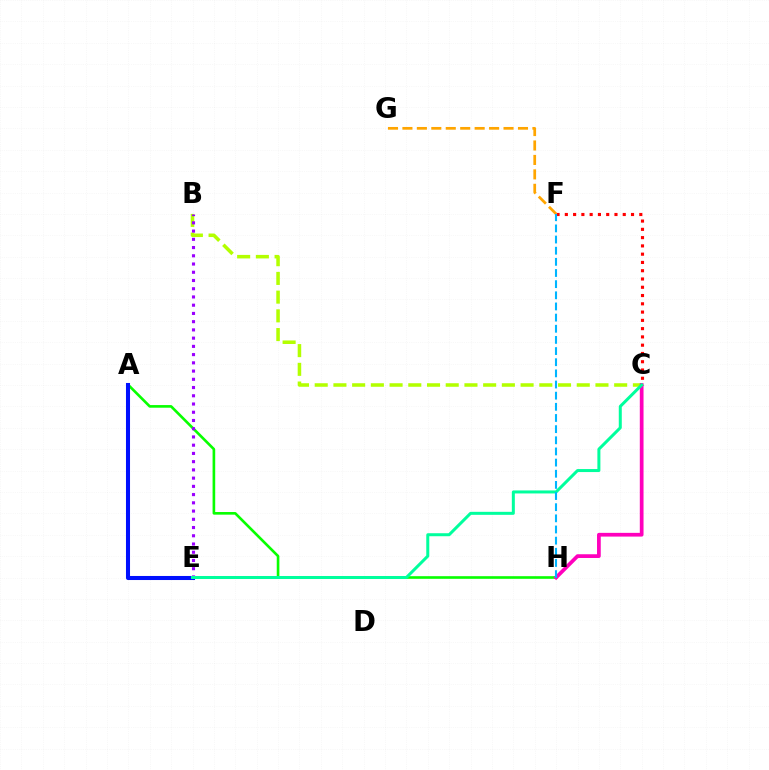{('B', 'C'): [{'color': '#b3ff00', 'line_style': 'dashed', 'thickness': 2.54}], ('A', 'H'): [{'color': '#08ff00', 'line_style': 'solid', 'thickness': 1.9}], ('C', 'F'): [{'color': '#ff0000', 'line_style': 'dotted', 'thickness': 2.25}], ('F', 'G'): [{'color': '#ffa500', 'line_style': 'dashed', 'thickness': 1.96}], ('B', 'E'): [{'color': '#9b00ff', 'line_style': 'dotted', 'thickness': 2.24}], ('C', 'H'): [{'color': '#ff00bd', 'line_style': 'solid', 'thickness': 2.68}], ('A', 'E'): [{'color': '#0010ff', 'line_style': 'solid', 'thickness': 2.92}], ('C', 'E'): [{'color': '#00ff9d', 'line_style': 'solid', 'thickness': 2.16}], ('F', 'H'): [{'color': '#00b5ff', 'line_style': 'dashed', 'thickness': 1.52}]}